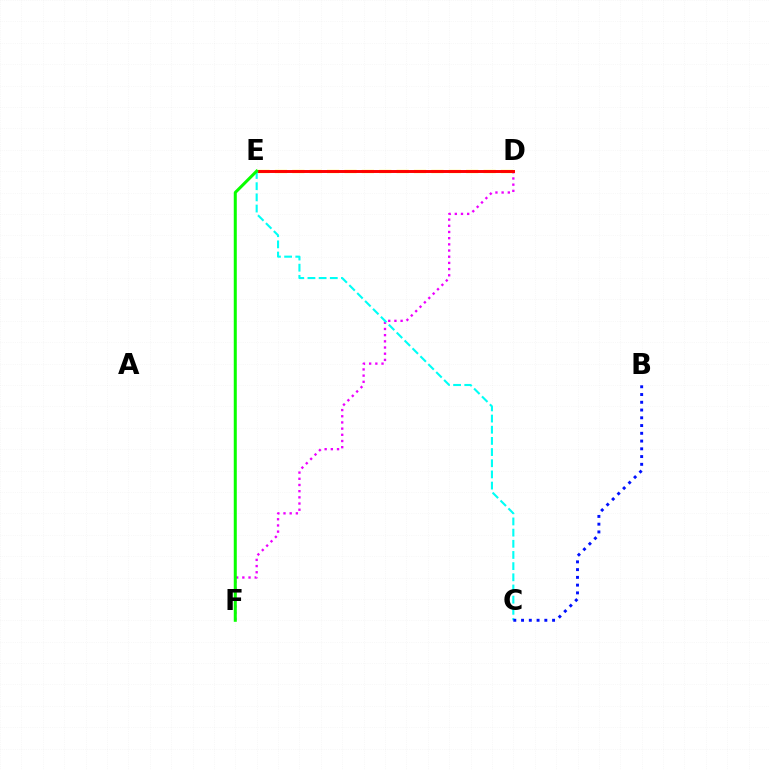{('D', 'F'): [{'color': '#ee00ff', 'line_style': 'dotted', 'thickness': 1.68}], ('D', 'E'): [{'color': '#fcf500', 'line_style': 'dashed', 'thickness': 2.36}, {'color': '#ff0000', 'line_style': 'solid', 'thickness': 2.13}], ('C', 'E'): [{'color': '#00fff6', 'line_style': 'dashed', 'thickness': 1.52}], ('E', 'F'): [{'color': '#08ff00', 'line_style': 'solid', 'thickness': 2.18}], ('B', 'C'): [{'color': '#0010ff', 'line_style': 'dotted', 'thickness': 2.11}]}